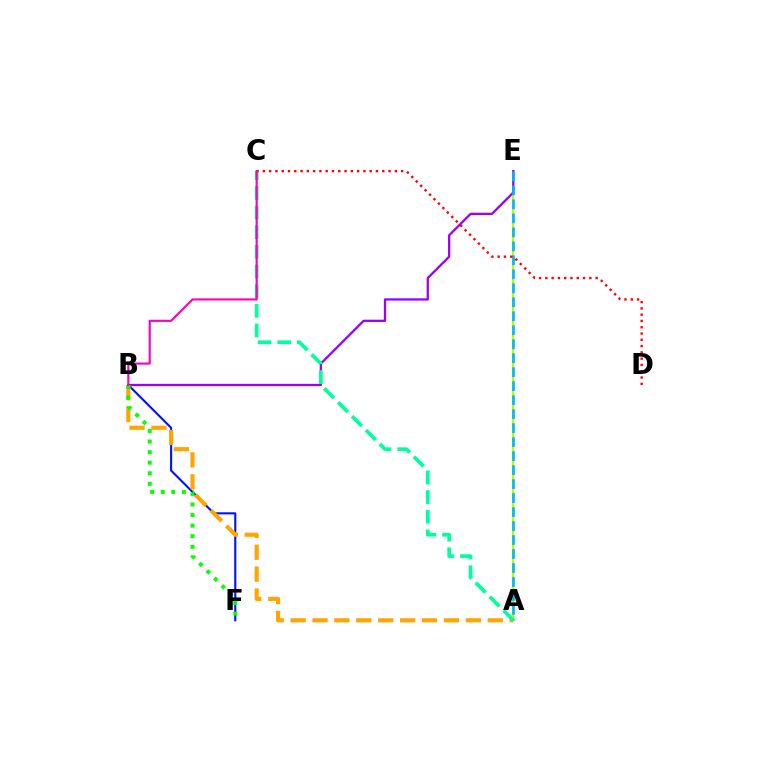{('A', 'E'): [{'color': '#b3ff00', 'line_style': 'solid', 'thickness': 1.54}, {'color': '#00b5ff', 'line_style': 'dashed', 'thickness': 1.9}], ('B', 'E'): [{'color': '#9b00ff', 'line_style': 'solid', 'thickness': 1.65}], ('B', 'F'): [{'color': '#0010ff', 'line_style': 'solid', 'thickness': 1.5}, {'color': '#08ff00', 'line_style': 'dotted', 'thickness': 2.87}], ('A', 'B'): [{'color': '#ffa500', 'line_style': 'dashed', 'thickness': 2.98}], ('A', 'C'): [{'color': '#00ff9d', 'line_style': 'dashed', 'thickness': 2.67}], ('C', 'D'): [{'color': '#ff0000', 'line_style': 'dotted', 'thickness': 1.71}], ('B', 'C'): [{'color': '#ff00bd', 'line_style': 'solid', 'thickness': 1.54}]}